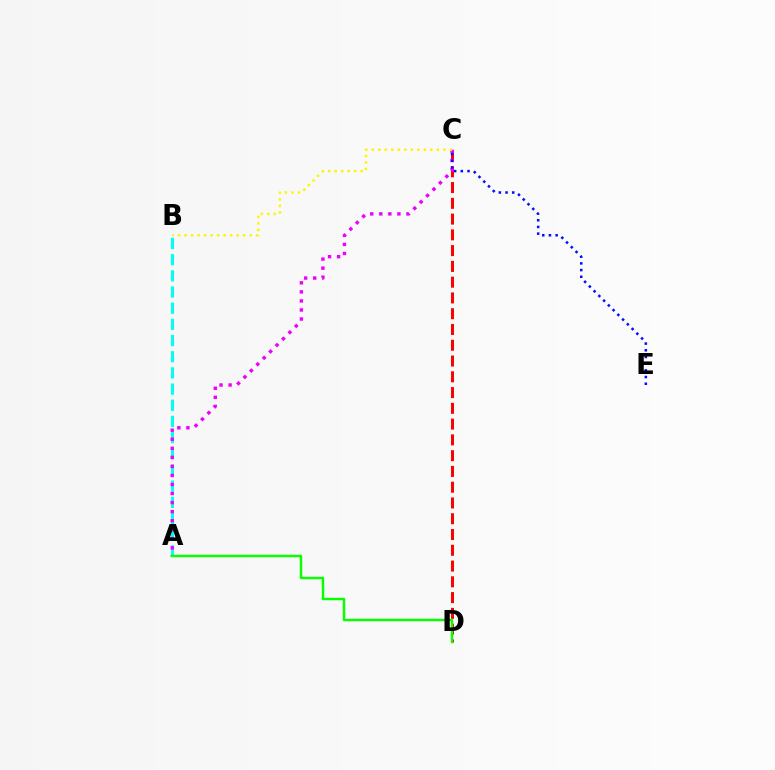{('C', 'D'): [{'color': '#ff0000', 'line_style': 'dashed', 'thickness': 2.14}], ('A', 'B'): [{'color': '#00fff6', 'line_style': 'dashed', 'thickness': 2.2}], ('A', 'C'): [{'color': '#ee00ff', 'line_style': 'dotted', 'thickness': 2.46}], ('A', 'D'): [{'color': '#08ff00', 'line_style': 'solid', 'thickness': 1.77}], ('C', 'E'): [{'color': '#0010ff', 'line_style': 'dotted', 'thickness': 1.82}], ('B', 'C'): [{'color': '#fcf500', 'line_style': 'dotted', 'thickness': 1.77}]}